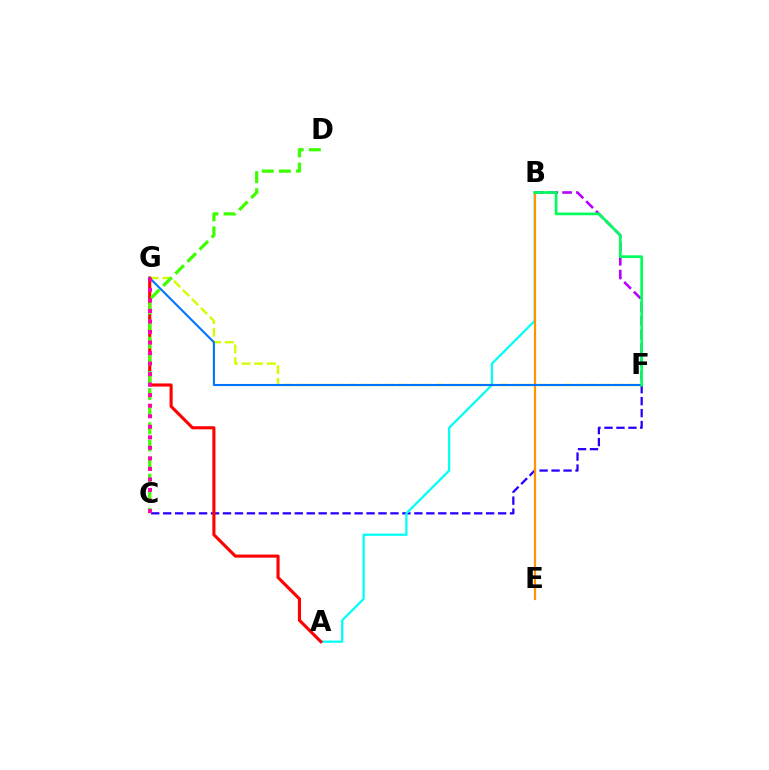{('C', 'F'): [{'color': '#2500ff', 'line_style': 'dashed', 'thickness': 1.62}], ('F', 'G'): [{'color': '#d1ff00', 'line_style': 'dashed', 'thickness': 1.72}, {'color': '#0074ff', 'line_style': 'solid', 'thickness': 1.51}], ('A', 'B'): [{'color': '#00fff6', 'line_style': 'solid', 'thickness': 1.61}], ('B', 'E'): [{'color': '#ff9400', 'line_style': 'solid', 'thickness': 1.59}], ('B', 'F'): [{'color': '#b900ff', 'line_style': 'dashed', 'thickness': 1.87}, {'color': '#00ff5c', 'line_style': 'solid', 'thickness': 1.95}], ('A', 'G'): [{'color': '#ff0000', 'line_style': 'solid', 'thickness': 2.23}], ('C', 'D'): [{'color': '#3dff00', 'line_style': 'dashed', 'thickness': 2.32}], ('C', 'G'): [{'color': '#ff00ac', 'line_style': 'dotted', 'thickness': 2.86}]}